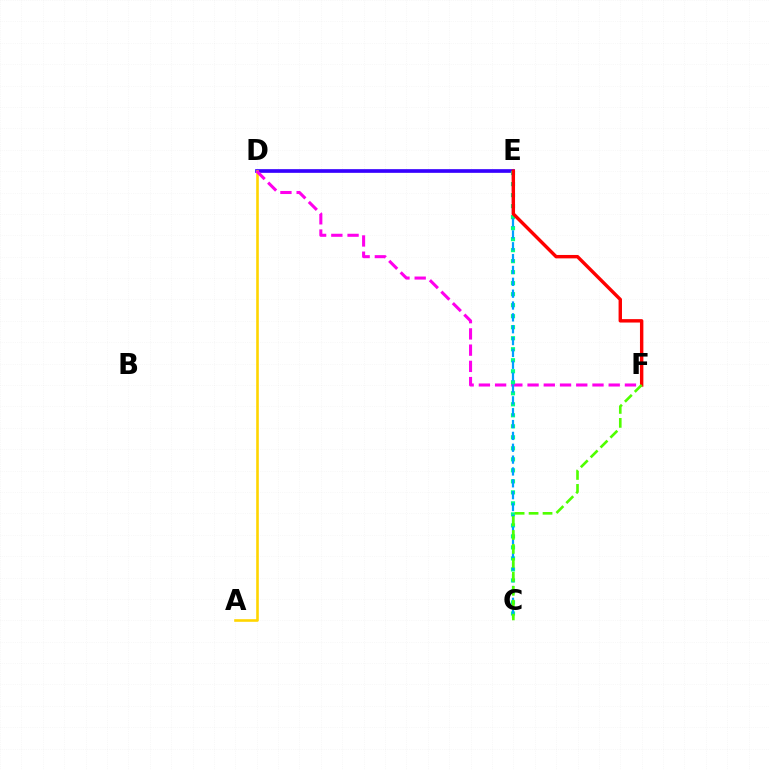{('D', 'E'): [{'color': '#3700ff', 'line_style': 'solid', 'thickness': 2.64}], ('A', 'D'): [{'color': '#ffd500', 'line_style': 'solid', 'thickness': 1.89}], ('D', 'F'): [{'color': '#ff00ed', 'line_style': 'dashed', 'thickness': 2.2}], ('C', 'E'): [{'color': '#00ff86', 'line_style': 'dotted', 'thickness': 2.99}, {'color': '#009eff', 'line_style': 'dashed', 'thickness': 1.61}], ('E', 'F'): [{'color': '#ff0000', 'line_style': 'solid', 'thickness': 2.45}], ('C', 'F'): [{'color': '#4fff00', 'line_style': 'dashed', 'thickness': 1.9}]}